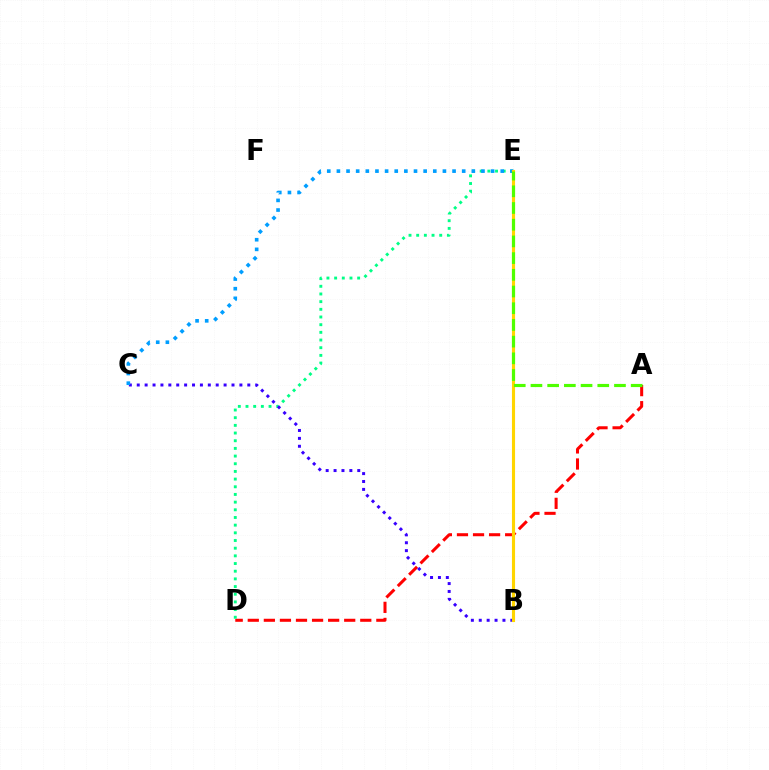{('A', 'D'): [{'color': '#ff0000', 'line_style': 'dashed', 'thickness': 2.18}], ('D', 'E'): [{'color': '#00ff86', 'line_style': 'dotted', 'thickness': 2.09}], ('B', 'C'): [{'color': '#3700ff', 'line_style': 'dotted', 'thickness': 2.15}], ('C', 'E'): [{'color': '#009eff', 'line_style': 'dotted', 'thickness': 2.62}], ('B', 'E'): [{'color': '#ff00ed', 'line_style': 'dotted', 'thickness': 2.11}, {'color': '#ffd500', 'line_style': 'solid', 'thickness': 2.24}], ('A', 'E'): [{'color': '#4fff00', 'line_style': 'dashed', 'thickness': 2.27}]}